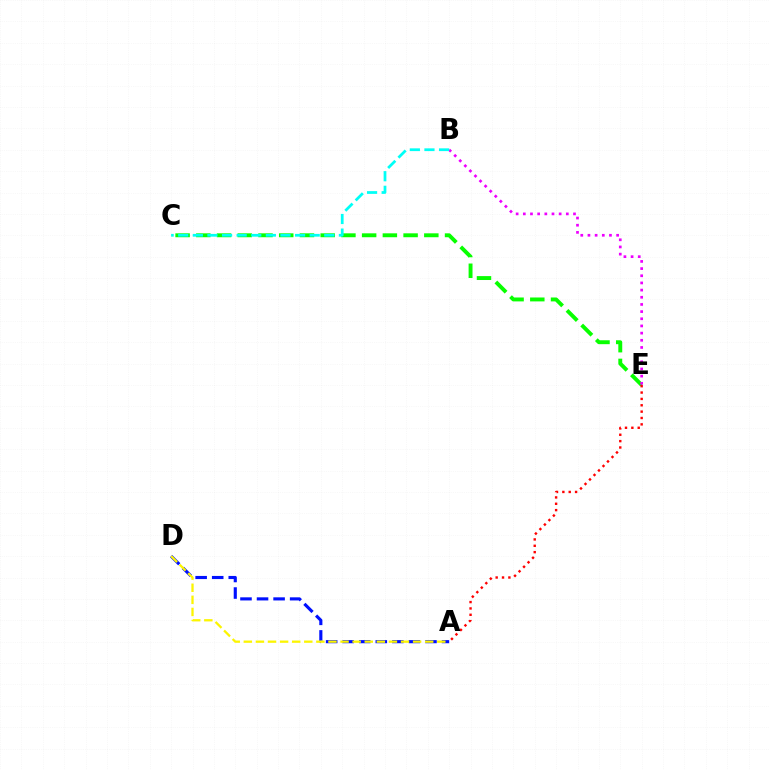{('C', 'E'): [{'color': '#08ff00', 'line_style': 'dashed', 'thickness': 2.82}], ('B', 'E'): [{'color': '#ee00ff', 'line_style': 'dotted', 'thickness': 1.95}], ('A', 'D'): [{'color': '#0010ff', 'line_style': 'dashed', 'thickness': 2.25}, {'color': '#fcf500', 'line_style': 'dashed', 'thickness': 1.64}], ('B', 'C'): [{'color': '#00fff6', 'line_style': 'dashed', 'thickness': 1.98}], ('A', 'E'): [{'color': '#ff0000', 'line_style': 'dotted', 'thickness': 1.73}]}